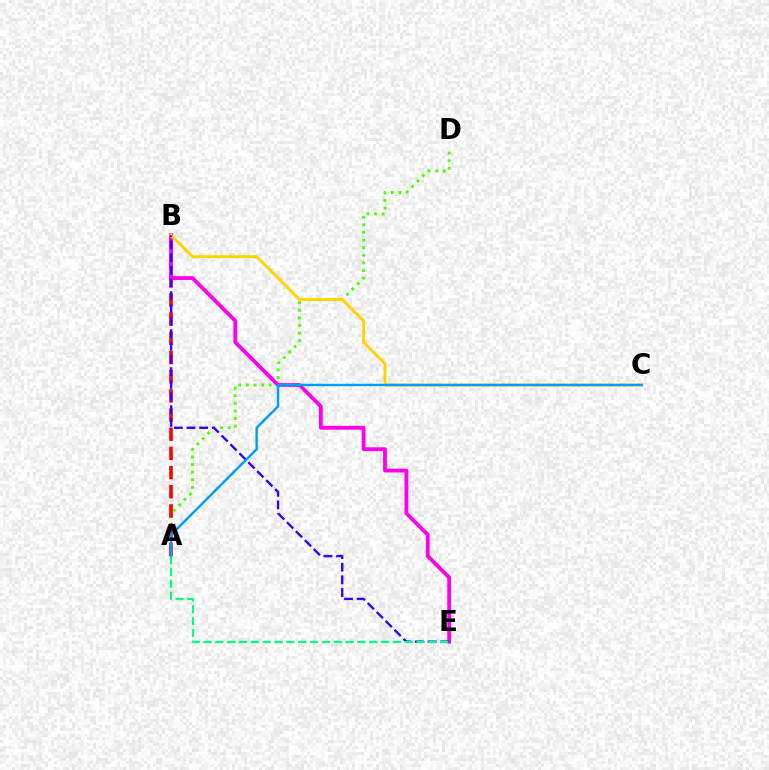{('A', 'D'): [{'color': '#4fff00', 'line_style': 'dotted', 'thickness': 2.07}], ('A', 'B'): [{'color': '#ff0000', 'line_style': 'dashed', 'thickness': 2.61}], ('B', 'E'): [{'color': '#ff00ed', 'line_style': 'solid', 'thickness': 2.75}, {'color': '#3700ff', 'line_style': 'dashed', 'thickness': 1.72}], ('B', 'C'): [{'color': '#ffd500', 'line_style': 'solid', 'thickness': 2.12}], ('A', 'E'): [{'color': '#00ff86', 'line_style': 'dashed', 'thickness': 1.61}], ('A', 'C'): [{'color': '#009eff', 'line_style': 'solid', 'thickness': 1.75}]}